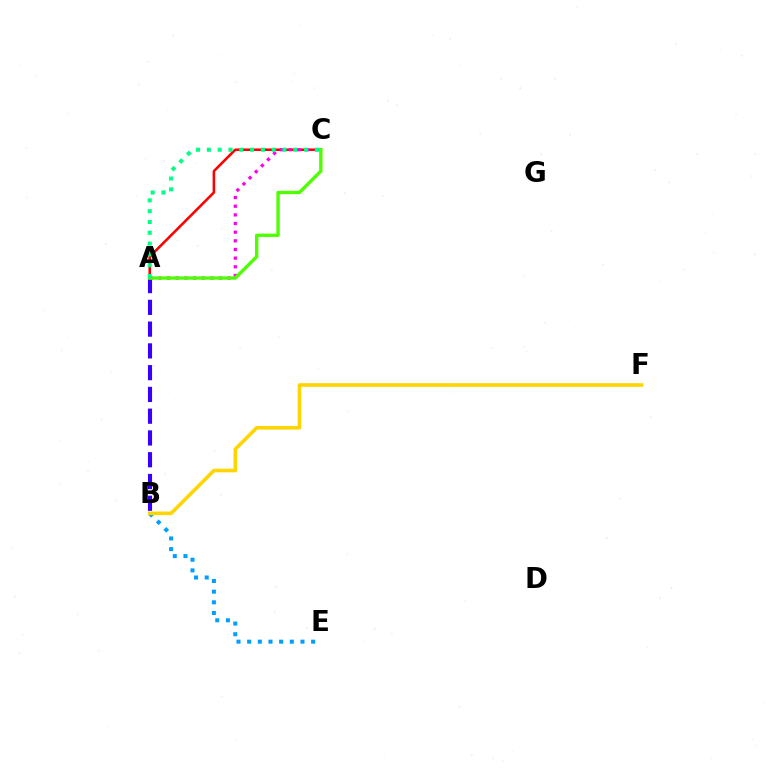{('A', 'C'): [{'color': '#ff0000', 'line_style': 'solid', 'thickness': 1.85}, {'color': '#ff00ed', 'line_style': 'dotted', 'thickness': 2.35}, {'color': '#4fff00', 'line_style': 'solid', 'thickness': 2.42}, {'color': '#00ff86', 'line_style': 'dotted', 'thickness': 2.94}], ('A', 'B'): [{'color': '#3700ff', 'line_style': 'dashed', 'thickness': 2.96}], ('B', 'E'): [{'color': '#009eff', 'line_style': 'dotted', 'thickness': 2.9}], ('B', 'F'): [{'color': '#ffd500', 'line_style': 'solid', 'thickness': 2.59}]}